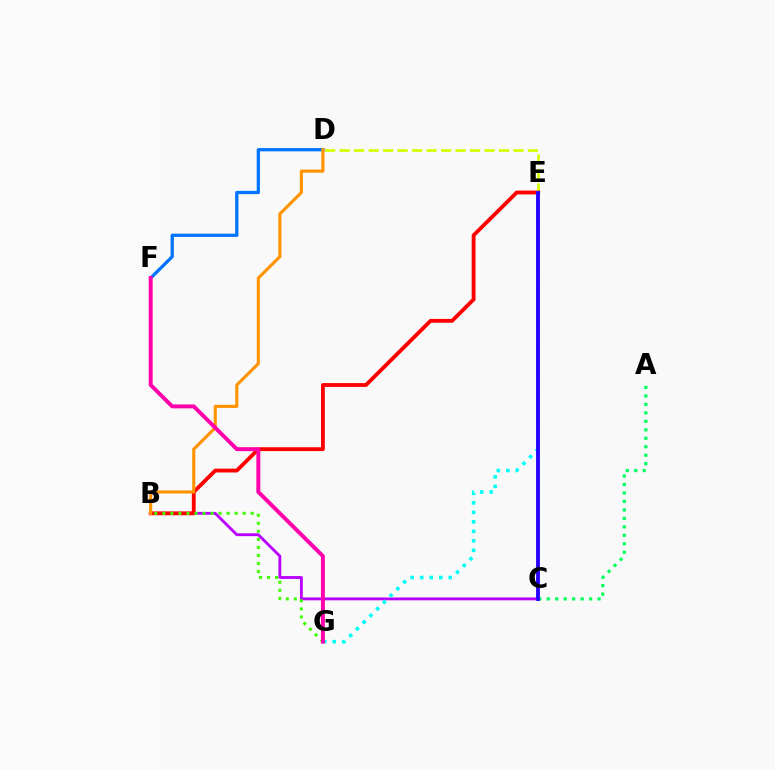{('D', 'E'): [{'color': '#d1ff00', 'line_style': 'dashed', 'thickness': 1.97}], ('B', 'C'): [{'color': '#b900ff', 'line_style': 'solid', 'thickness': 2.04}], ('D', 'F'): [{'color': '#0074ff', 'line_style': 'solid', 'thickness': 2.35}], ('B', 'E'): [{'color': '#ff0000', 'line_style': 'solid', 'thickness': 2.76}], ('B', 'D'): [{'color': '#ff9400', 'line_style': 'solid', 'thickness': 2.25}], ('E', 'G'): [{'color': '#00fff6', 'line_style': 'dotted', 'thickness': 2.58}], ('B', 'G'): [{'color': '#3dff00', 'line_style': 'dotted', 'thickness': 2.18}], ('F', 'G'): [{'color': '#ff00ac', 'line_style': 'solid', 'thickness': 2.83}], ('A', 'C'): [{'color': '#00ff5c', 'line_style': 'dotted', 'thickness': 2.3}], ('C', 'E'): [{'color': '#2500ff', 'line_style': 'solid', 'thickness': 2.77}]}